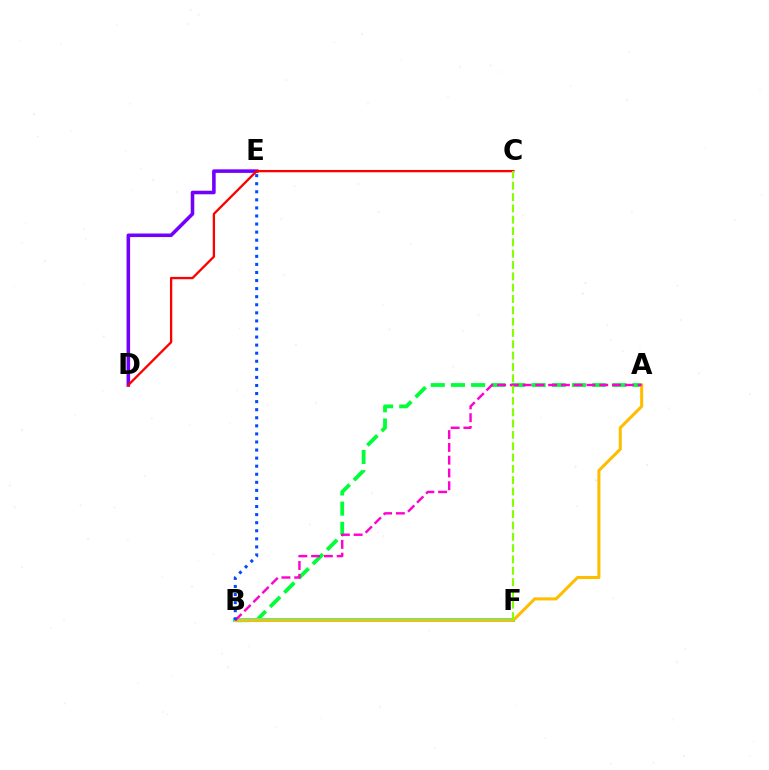{('A', 'B'): [{'color': '#00ff39', 'line_style': 'dashed', 'thickness': 2.74}, {'color': '#ffbd00', 'line_style': 'solid', 'thickness': 2.19}, {'color': '#ff00cf', 'line_style': 'dashed', 'thickness': 1.74}], ('B', 'F'): [{'color': '#00fff6', 'line_style': 'solid', 'thickness': 2.89}], ('D', 'E'): [{'color': '#7200ff', 'line_style': 'solid', 'thickness': 2.56}], ('B', 'E'): [{'color': '#004bff', 'line_style': 'dotted', 'thickness': 2.19}], ('C', 'D'): [{'color': '#ff0000', 'line_style': 'solid', 'thickness': 1.66}], ('C', 'F'): [{'color': '#84ff00', 'line_style': 'dashed', 'thickness': 1.54}]}